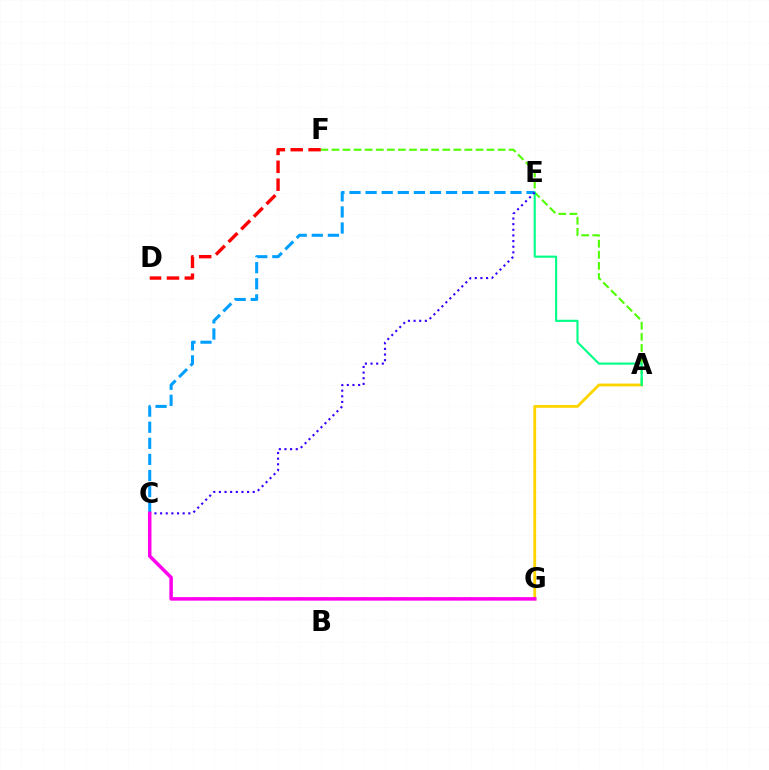{('D', 'F'): [{'color': '#ff0000', 'line_style': 'dashed', 'thickness': 2.43}], ('A', 'G'): [{'color': '#ffd500', 'line_style': 'solid', 'thickness': 2.04}], ('A', 'F'): [{'color': '#4fff00', 'line_style': 'dashed', 'thickness': 1.51}], ('C', 'E'): [{'color': '#009eff', 'line_style': 'dashed', 'thickness': 2.19}, {'color': '#3700ff', 'line_style': 'dotted', 'thickness': 1.53}], ('A', 'E'): [{'color': '#00ff86', 'line_style': 'solid', 'thickness': 1.53}], ('C', 'G'): [{'color': '#ff00ed', 'line_style': 'solid', 'thickness': 2.53}]}